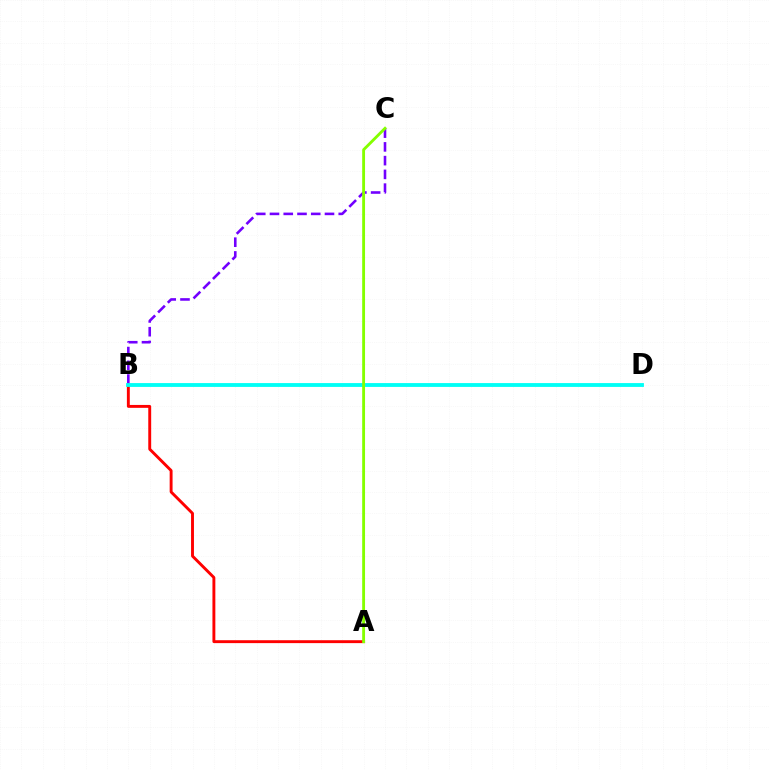{('A', 'B'): [{'color': '#ff0000', 'line_style': 'solid', 'thickness': 2.09}], ('B', 'C'): [{'color': '#7200ff', 'line_style': 'dashed', 'thickness': 1.87}], ('B', 'D'): [{'color': '#00fff6', 'line_style': 'solid', 'thickness': 2.76}], ('A', 'C'): [{'color': '#84ff00', 'line_style': 'solid', 'thickness': 2.05}]}